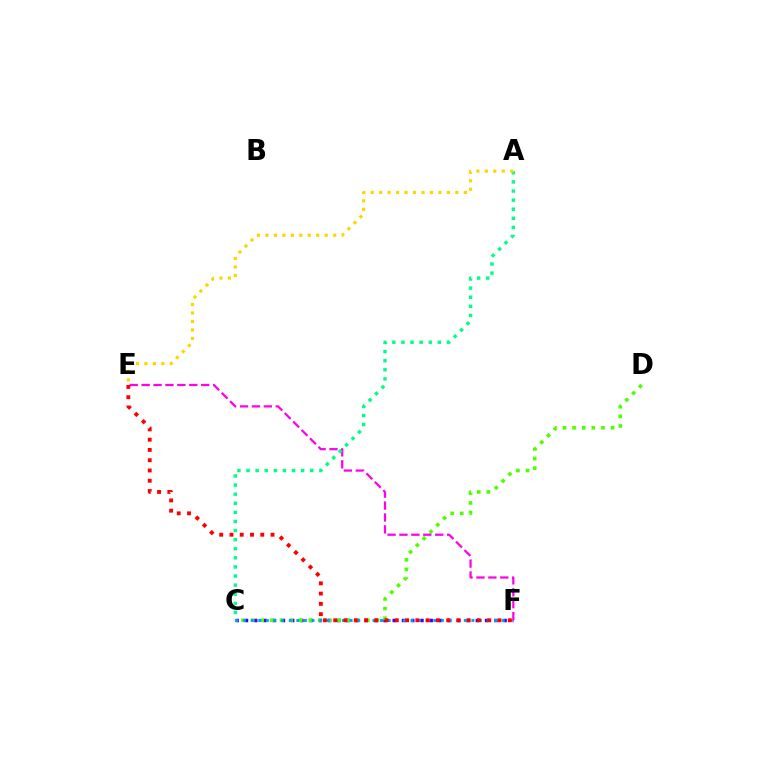{('C', 'F'): [{'color': '#3700ff', 'line_style': 'dotted', 'thickness': 2.51}, {'color': '#009eff', 'line_style': 'dotted', 'thickness': 2.07}], ('C', 'D'): [{'color': '#4fff00', 'line_style': 'dotted', 'thickness': 2.61}], ('E', 'F'): [{'color': '#ff00ed', 'line_style': 'dashed', 'thickness': 1.62}, {'color': '#ff0000', 'line_style': 'dotted', 'thickness': 2.79}], ('A', 'C'): [{'color': '#00ff86', 'line_style': 'dotted', 'thickness': 2.47}], ('A', 'E'): [{'color': '#ffd500', 'line_style': 'dotted', 'thickness': 2.3}]}